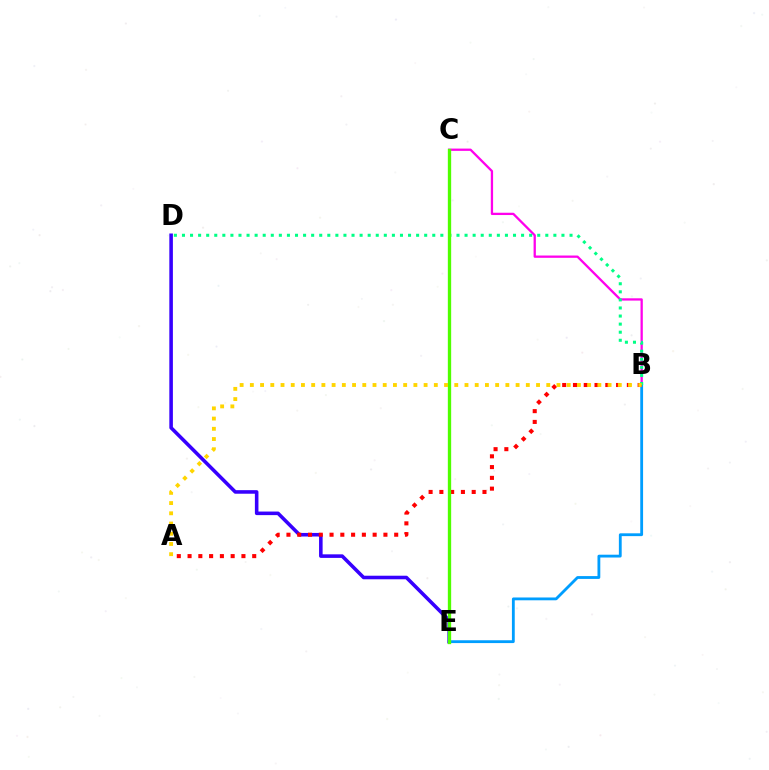{('B', 'C'): [{'color': '#ff00ed', 'line_style': 'solid', 'thickness': 1.65}], ('B', 'E'): [{'color': '#009eff', 'line_style': 'solid', 'thickness': 2.03}], ('D', 'E'): [{'color': '#3700ff', 'line_style': 'solid', 'thickness': 2.57}], ('A', 'B'): [{'color': '#ff0000', 'line_style': 'dotted', 'thickness': 2.93}, {'color': '#ffd500', 'line_style': 'dotted', 'thickness': 2.78}], ('B', 'D'): [{'color': '#00ff86', 'line_style': 'dotted', 'thickness': 2.19}], ('C', 'E'): [{'color': '#4fff00', 'line_style': 'solid', 'thickness': 2.4}]}